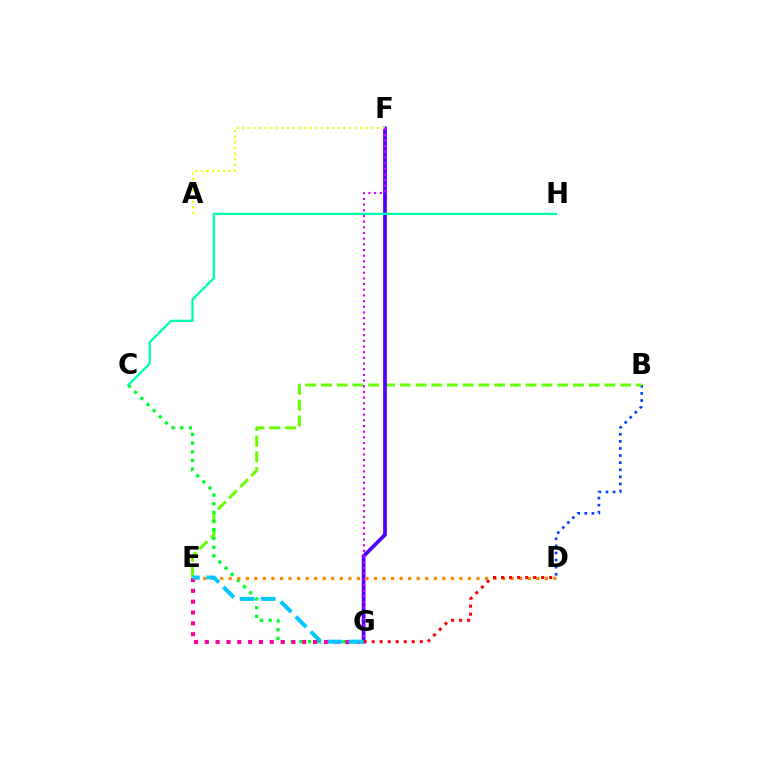{('B', 'D'): [{'color': '#003fff', 'line_style': 'dotted', 'thickness': 1.93}], ('B', 'E'): [{'color': '#66ff00', 'line_style': 'dashed', 'thickness': 2.14}], ('C', 'G'): [{'color': '#00ff27', 'line_style': 'dotted', 'thickness': 2.36}], ('F', 'G'): [{'color': '#4f00ff', 'line_style': 'solid', 'thickness': 2.69}, {'color': '#d600ff', 'line_style': 'dotted', 'thickness': 1.54}], ('A', 'F'): [{'color': '#eeff00', 'line_style': 'dotted', 'thickness': 1.53}], ('E', 'G'): [{'color': '#ff00a0', 'line_style': 'dotted', 'thickness': 2.94}, {'color': '#00c7ff', 'line_style': 'dashed', 'thickness': 2.87}], ('D', 'E'): [{'color': '#ff8800', 'line_style': 'dotted', 'thickness': 2.32}], ('C', 'H'): [{'color': '#00ffaf', 'line_style': 'solid', 'thickness': 1.64}], ('D', 'G'): [{'color': '#ff0000', 'line_style': 'dotted', 'thickness': 2.18}]}